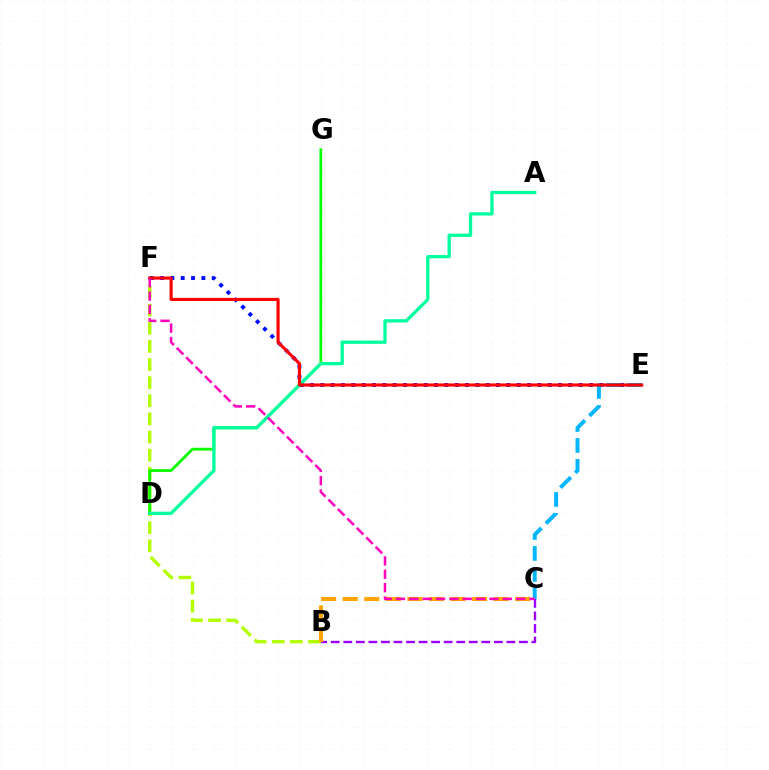{('B', 'F'): [{'color': '#b3ff00', 'line_style': 'dashed', 'thickness': 2.46}], ('D', 'G'): [{'color': '#08ff00', 'line_style': 'solid', 'thickness': 1.99}], ('E', 'F'): [{'color': '#0010ff', 'line_style': 'dotted', 'thickness': 2.81}, {'color': '#ff0000', 'line_style': 'solid', 'thickness': 2.25}], ('A', 'D'): [{'color': '#00ff9d', 'line_style': 'solid', 'thickness': 2.37}], ('B', 'C'): [{'color': '#9b00ff', 'line_style': 'dashed', 'thickness': 1.7}, {'color': '#ffa500', 'line_style': 'dashed', 'thickness': 2.93}], ('C', 'E'): [{'color': '#00b5ff', 'line_style': 'dashed', 'thickness': 2.85}], ('C', 'F'): [{'color': '#ff00bd', 'line_style': 'dashed', 'thickness': 1.81}]}